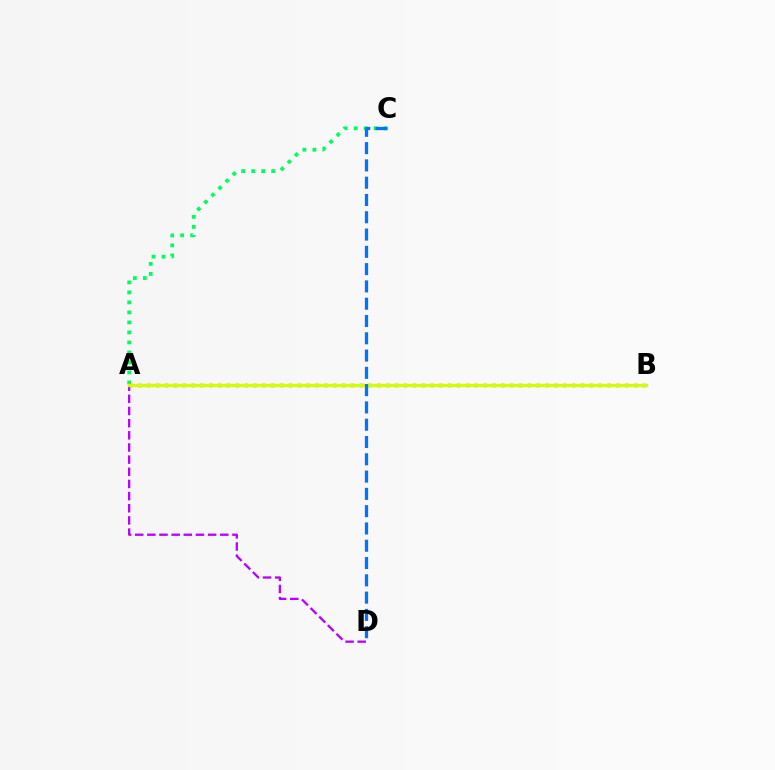{('A', 'C'): [{'color': '#00ff5c', 'line_style': 'dotted', 'thickness': 2.72}], ('A', 'B'): [{'color': '#ff0000', 'line_style': 'dotted', 'thickness': 2.4}, {'color': '#d1ff00', 'line_style': 'solid', 'thickness': 2.43}], ('A', 'D'): [{'color': '#b900ff', 'line_style': 'dashed', 'thickness': 1.65}], ('C', 'D'): [{'color': '#0074ff', 'line_style': 'dashed', 'thickness': 2.35}]}